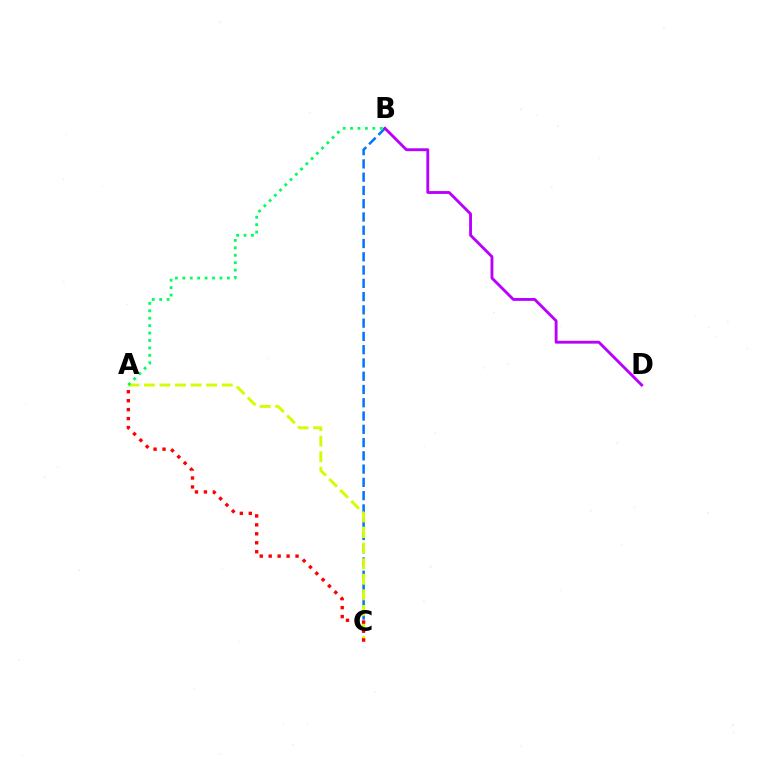{('B', 'C'): [{'color': '#0074ff', 'line_style': 'dashed', 'thickness': 1.8}], ('A', 'C'): [{'color': '#d1ff00', 'line_style': 'dashed', 'thickness': 2.12}, {'color': '#ff0000', 'line_style': 'dotted', 'thickness': 2.43}], ('A', 'B'): [{'color': '#00ff5c', 'line_style': 'dotted', 'thickness': 2.02}], ('B', 'D'): [{'color': '#b900ff', 'line_style': 'solid', 'thickness': 2.05}]}